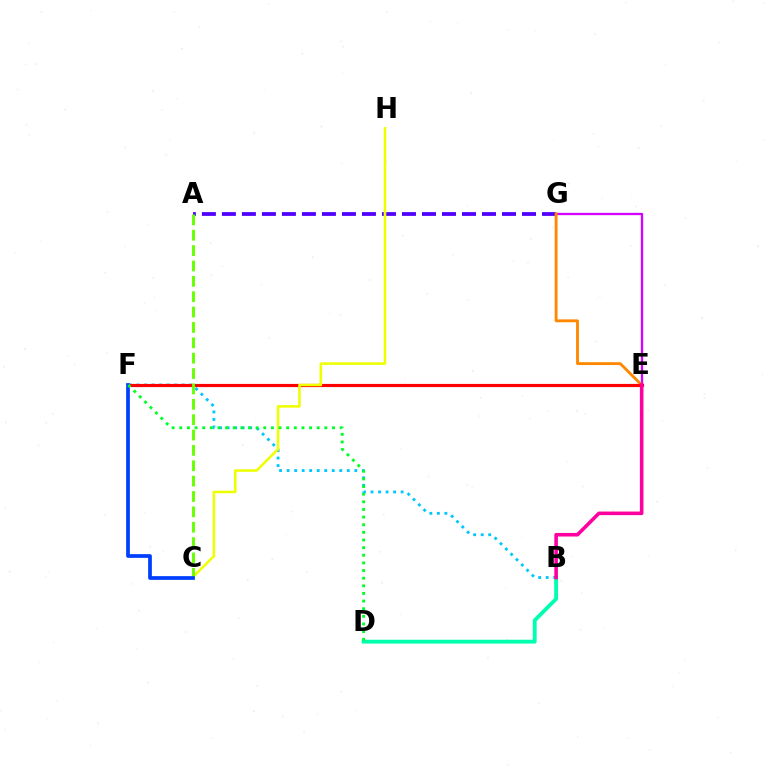{('B', 'D'): [{'color': '#00ffaf', 'line_style': 'solid', 'thickness': 2.77}], ('E', 'G'): [{'color': '#d600ff', 'line_style': 'solid', 'thickness': 1.66}, {'color': '#ff8800', 'line_style': 'solid', 'thickness': 2.06}], ('B', 'F'): [{'color': '#00c7ff', 'line_style': 'dotted', 'thickness': 2.04}], ('A', 'G'): [{'color': '#4f00ff', 'line_style': 'dashed', 'thickness': 2.72}], ('E', 'F'): [{'color': '#ff0000', 'line_style': 'solid', 'thickness': 2.29}], ('B', 'E'): [{'color': '#ff00a0', 'line_style': 'solid', 'thickness': 2.57}], ('C', 'H'): [{'color': '#eeff00', 'line_style': 'solid', 'thickness': 1.84}], ('A', 'C'): [{'color': '#66ff00', 'line_style': 'dashed', 'thickness': 2.09}], ('C', 'F'): [{'color': '#003fff', 'line_style': 'solid', 'thickness': 2.69}], ('D', 'F'): [{'color': '#00ff27', 'line_style': 'dotted', 'thickness': 2.07}]}